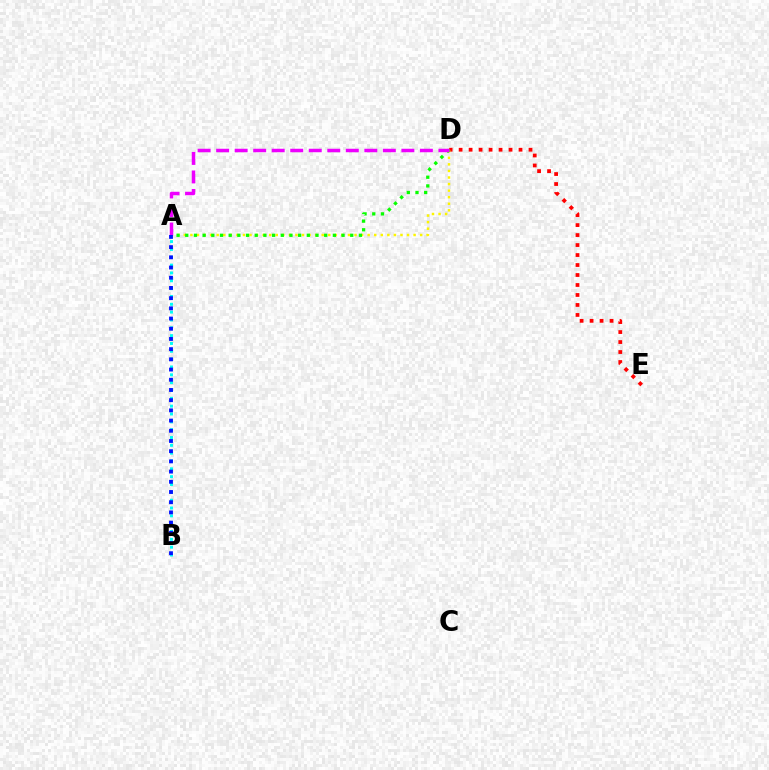{('D', 'E'): [{'color': '#ff0000', 'line_style': 'dotted', 'thickness': 2.71}], ('A', 'D'): [{'color': '#fcf500', 'line_style': 'dotted', 'thickness': 1.78}, {'color': '#08ff00', 'line_style': 'dotted', 'thickness': 2.36}, {'color': '#ee00ff', 'line_style': 'dashed', 'thickness': 2.52}], ('A', 'B'): [{'color': '#00fff6', 'line_style': 'dotted', 'thickness': 2.13}, {'color': '#0010ff', 'line_style': 'dotted', 'thickness': 2.77}]}